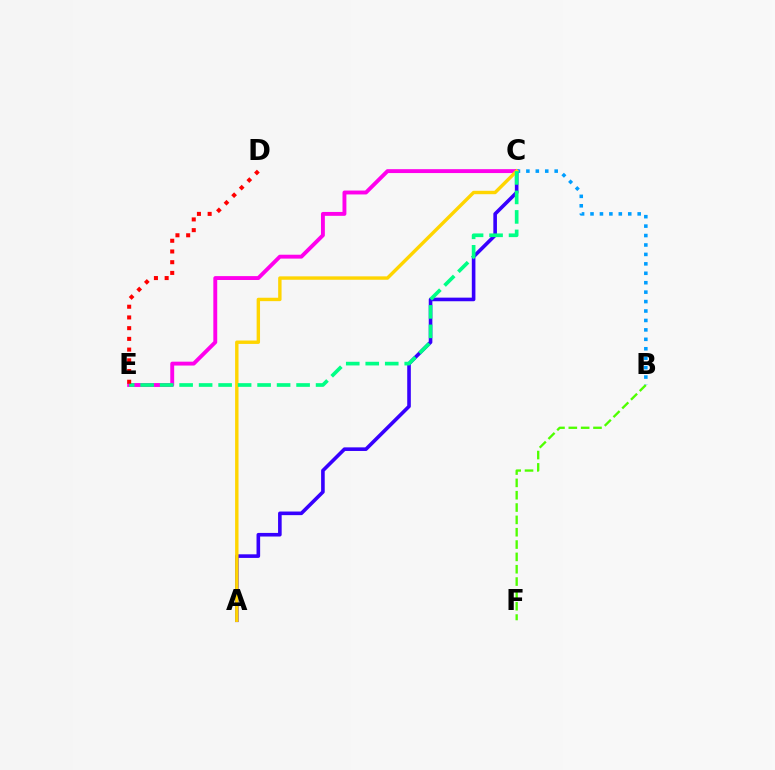{('A', 'C'): [{'color': '#3700ff', 'line_style': 'solid', 'thickness': 2.6}, {'color': '#ffd500', 'line_style': 'solid', 'thickness': 2.45}], ('B', 'F'): [{'color': '#4fff00', 'line_style': 'dashed', 'thickness': 1.68}], ('C', 'E'): [{'color': '#ff00ed', 'line_style': 'solid', 'thickness': 2.8}, {'color': '#00ff86', 'line_style': 'dashed', 'thickness': 2.65}], ('B', 'C'): [{'color': '#009eff', 'line_style': 'dotted', 'thickness': 2.56}], ('D', 'E'): [{'color': '#ff0000', 'line_style': 'dotted', 'thickness': 2.91}]}